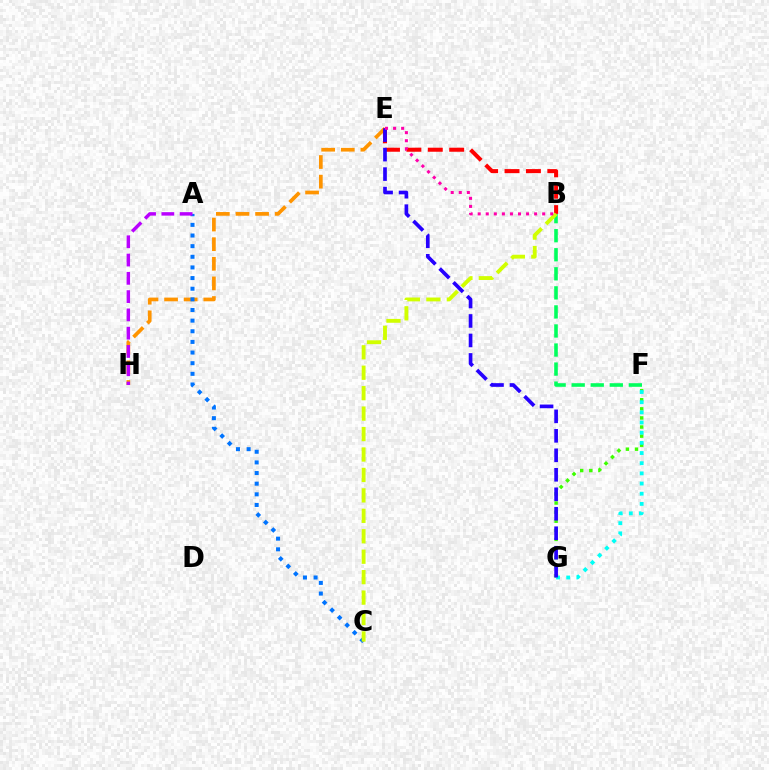{('F', 'G'): [{'color': '#3dff00', 'line_style': 'dotted', 'thickness': 2.47}, {'color': '#00fff6', 'line_style': 'dotted', 'thickness': 2.76}], ('E', 'H'): [{'color': '#ff9400', 'line_style': 'dashed', 'thickness': 2.67}], ('A', 'C'): [{'color': '#0074ff', 'line_style': 'dotted', 'thickness': 2.89}], ('B', 'F'): [{'color': '#00ff5c', 'line_style': 'dashed', 'thickness': 2.59}], ('B', 'E'): [{'color': '#ff0000', 'line_style': 'dashed', 'thickness': 2.91}, {'color': '#ff00ac', 'line_style': 'dotted', 'thickness': 2.19}], ('A', 'H'): [{'color': '#b900ff', 'line_style': 'dashed', 'thickness': 2.48}], ('E', 'G'): [{'color': '#2500ff', 'line_style': 'dashed', 'thickness': 2.65}], ('B', 'C'): [{'color': '#d1ff00', 'line_style': 'dashed', 'thickness': 2.78}]}